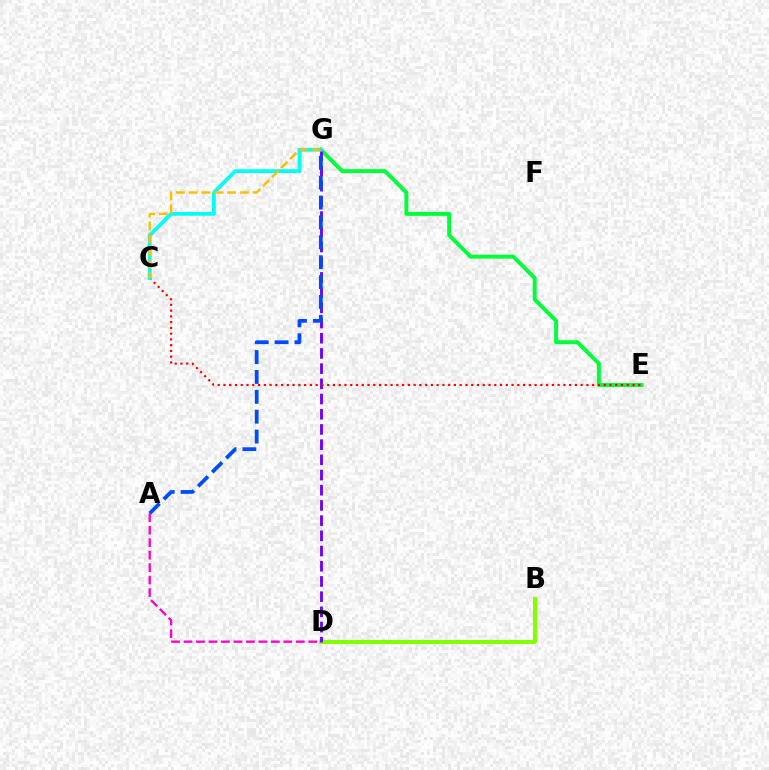{('E', 'G'): [{'color': '#00ff39', 'line_style': 'solid', 'thickness': 2.82}], ('B', 'D'): [{'color': '#84ff00', 'line_style': 'solid', 'thickness': 2.87}], ('D', 'G'): [{'color': '#7200ff', 'line_style': 'dashed', 'thickness': 2.07}], ('C', 'E'): [{'color': '#ff0000', 'line_style': 'dotted', 'thickness': 1.57}], ('C', 'G'): [{'color': '#00fff6', 'line_style': 'solid', 'thickness': 2.71}, {'color': '#ffbd00', 'line_style': 'dashed', 'thickness': 1.74}], ('A', 'G'): [{'color': '#004bff', 'line_style': 'dashed', 'thickness': 2.7}], ('A', 'D'): [{'color': '#ff00cf', 'line_style': 'dashed', 'thickness': 1.7}]}